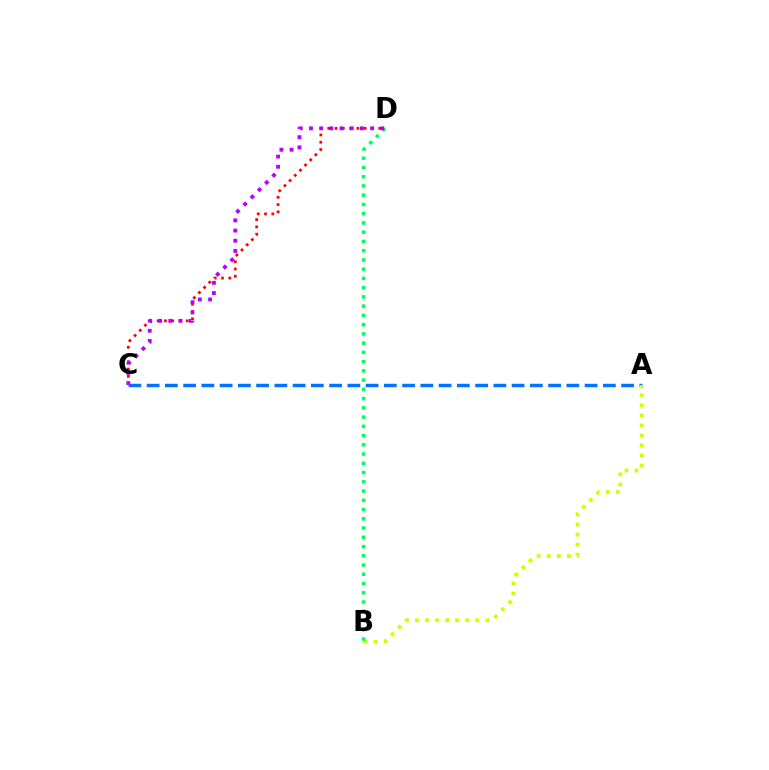{('A', 'C'): [{'color': '#0074ff', 'line_style': 'dashed', 'thickness': 2.48}], ('C', 'D'): [{'color': '#ff0000', 'line_style': 'dotted', 'thickness': 1.98}, {'color': '#b900ff', 'line_style': 'dotted', 'thickness': 2.77}], ('A', 'B'): [{'color': '#d1ff00', 'line_style': 'dotted', 'thickness': 2.73}], ('B', 'D'): [{'color': '#00ff5c', 'line_style': 'dotted', 'thickness': 2.51}]}